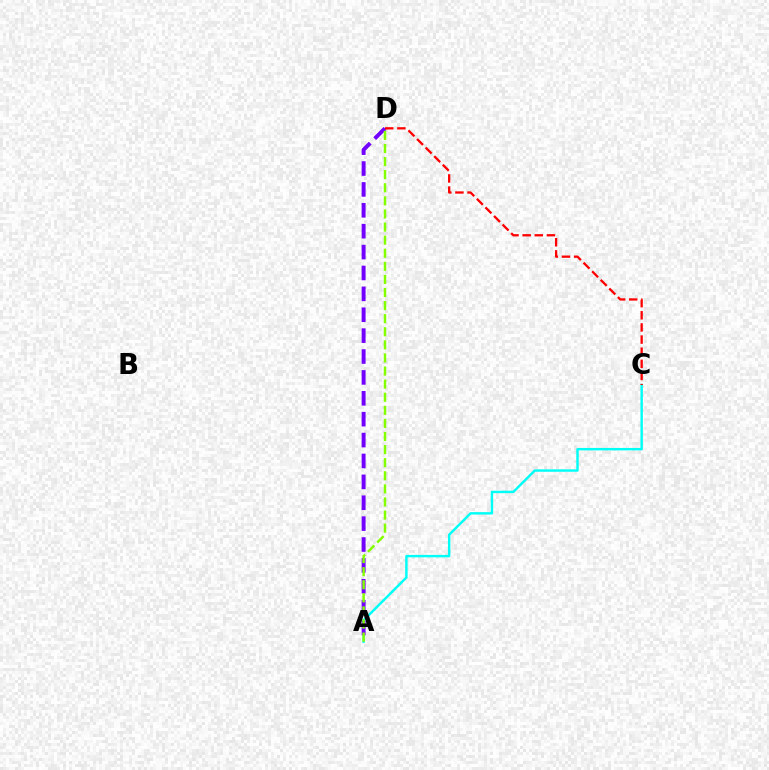{('A', 'C'): [{'color': '#00fff6', 'line_style': 'solid', 'thickness': 1.75}], ('A', 'D'): [{'color': '#7200ff', 'line_style': 'dashed', 'thickness': 2.84}, {'color': '#84ff00', 'line_style': 'dashed', 'thickness': 1.78}], ('C', 'D'): [{'color': '#ff0000', 'line_style': 'dashed', 'thickness': 1.65}]}